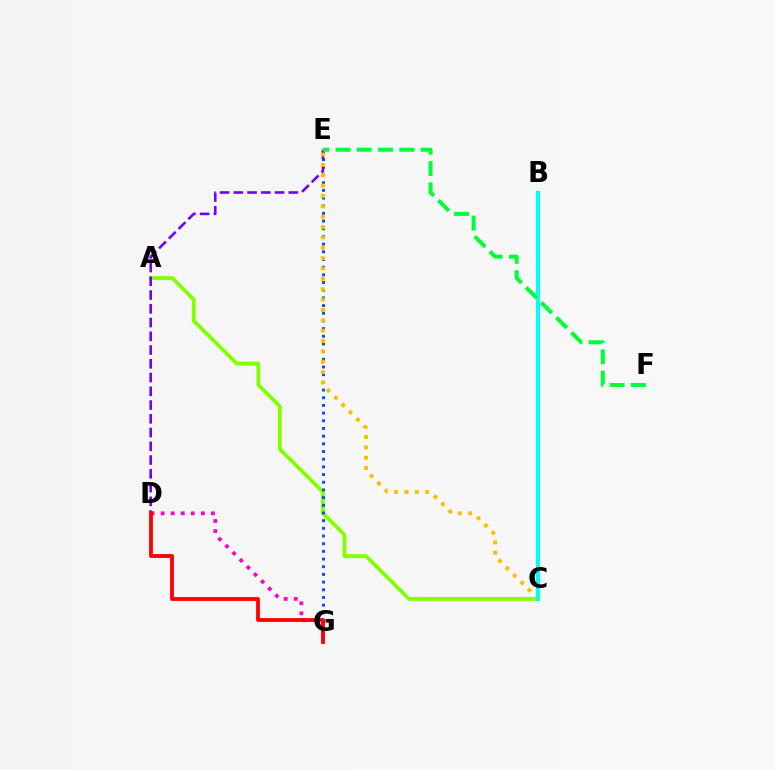{('A', 'C'): [{'color': '#84ff00', 'line_style': 'solid', 'thickness': 2.78}], ('E', 'G'): [{'color': '#004bff', 'line_style': 'dotted', 'thickness': 2.09}], ('D', 'E'): [{'color': '#7200ff', 'line_style': 'dashed', 'thickness': 1.87}], ('C', 'E'): [{'color': '#ffbd00', 'line_style': 'dotted', 'thickness': 2.81}], ('D', 'G'): [{'color': '#ff00cf', 'line_style': 'dotted', 'thickness': 2.73}, {'color': '#ff0000', 'line_style': 'solid', 'thickness': 2.74}], ('B', 'C'): [{'color': '#00fff6', 'line_style': 'solid', 'thickness': 2.95}], ('E', 'F'): [{'color': '#00ff39', 'line_style': 'dashed', 'thickness': 2.89}]}